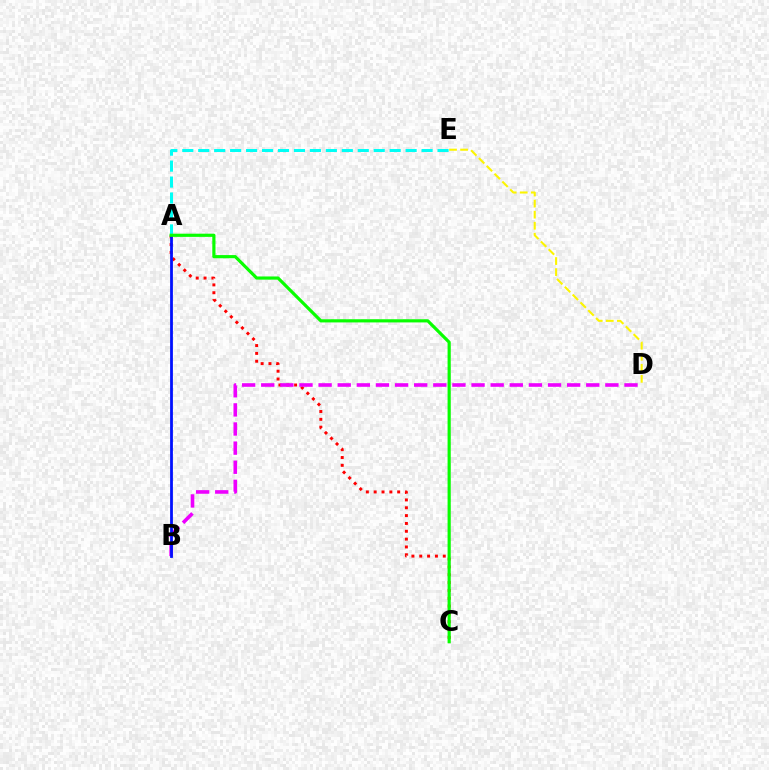{('A', 'C'): [{'color': '#ff0000', 'line_style': 'dotted', 'thickness': 2.13}, {'color': '#08ff00', 'line_style': 'solid', 'thickness': 2.29}], ('B', 'D'): [{'color': '#ee00ff', 'line_style': 'dashed', 'thickness': 2.6}], ('A', 'B'): [{'color': '#0010ff', 'line_style': 'solid', 'thickness': 2.01}], ('A', 'E'): [{'color': '#00fff6', 'line_style': 'dashed', 'thickness': 2.17}], ('D', 'E'): [{'color': '#fcf500', 'line_style': 'dashed', 'thickness': 1.5}]}